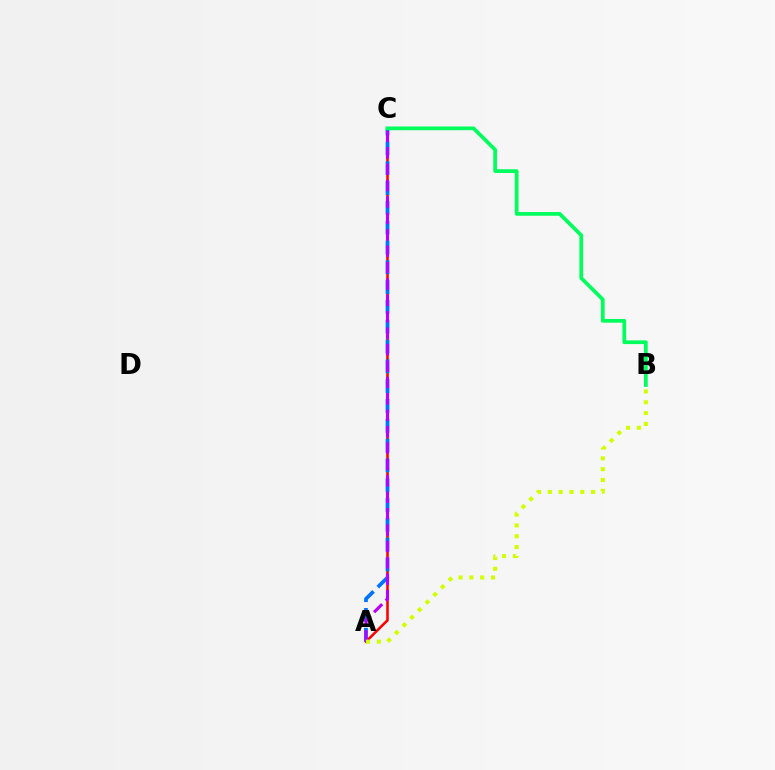{('A', 'C'): [{'color': '#ff0000', 'line_style': 'solid', 'thickness': 1.85}, {'color': '#0074ff', 'line_style': 'dashed', 'thickness': 2.69}, {'color': '#b900ff', 'line_style': 'dashed', 'thickness': 2.23}], ('A', 'B'): [{'color': '#d1ff00', 'line_style': 'dotted', 'thickness': 2.94}], ('B', 'C'): [{'color': '#00ff5c', 'line_style': 'solid', 'thickness': 2.68}]}